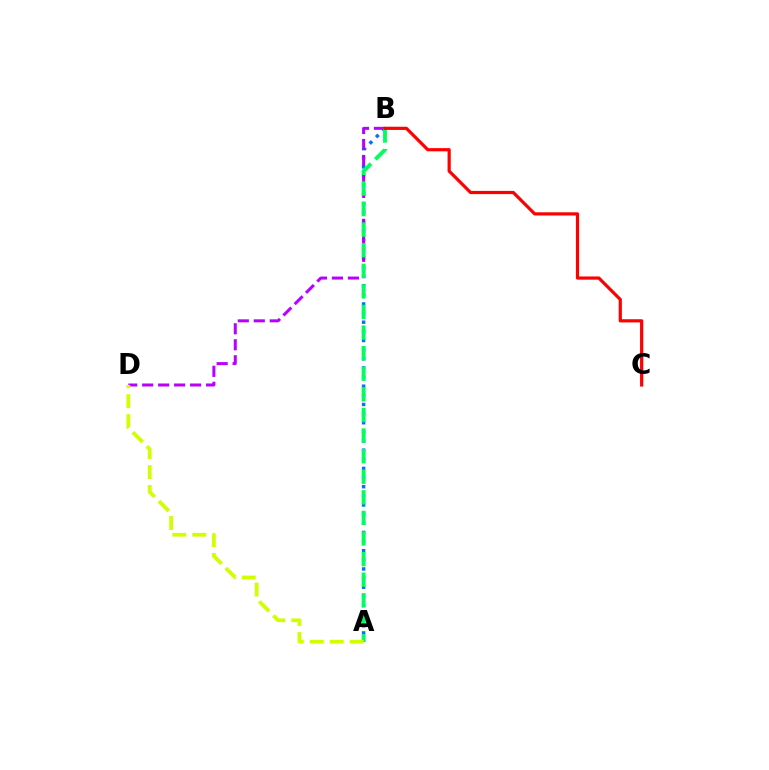{('A', 'B'): [{'color': '#0074ff', 'line_style': 'dotted', 'thickness': 2.48}, {'color': '#00ff5c', 'line_style': 'dashed', 'thickness': 2.8}], ('B', 'D'): [{'color': '#b900ff', 'line_style': 'dashed', 'thickness': 2.17}], ('A', 'D'): [{'color': '#d1ff00', 'line_style': 'dashed', 'thickness': 2.71}], ('B', 'C'): [{'color': '#ff0000', 'line_style': 'solid', 'thickness': 2.3}]}